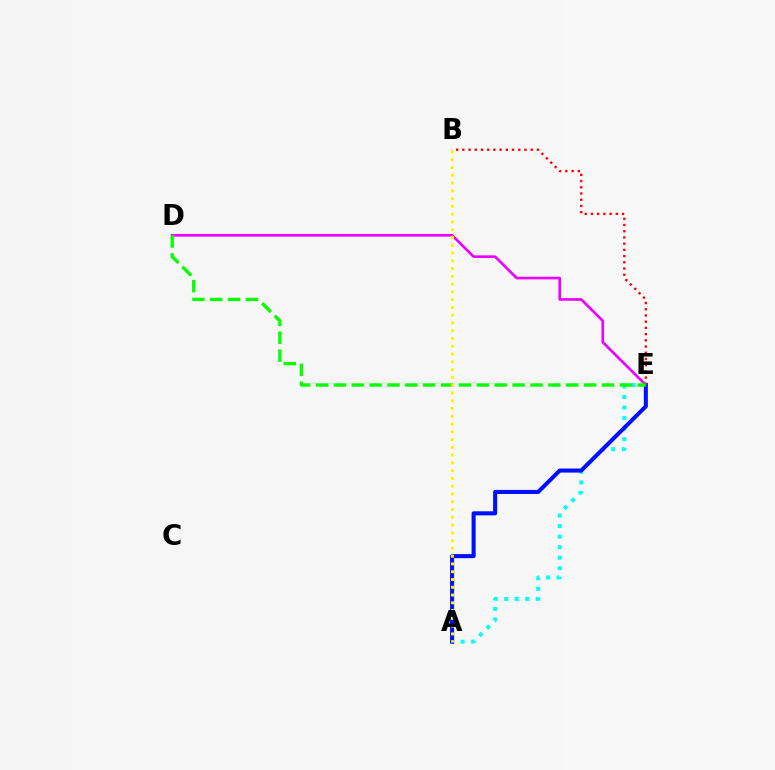{('D', 'E'): [{'color': '#ee00ff', 'line_style': 'solid', 'thickness': 1.91}, {'color': '#08ff00', 'line_style': 'dashed', 'thickness': 2.43}], ('A', 'E'): [{'color': '#00fff6', 'line_style': 'dotted', 'thickness': 2.86}, {'color': '#0010ff', 'line_style': 'solid', 'thickness': 2.93}], ('B', 'E'): [{'color': '#ff0000', 'line_style': 'dotted', 'thickness': 1.69}], ('A', 'B'): [{'color': '#fcf500', 'line_style': 'dotted', 'thickness': 2.11}]}